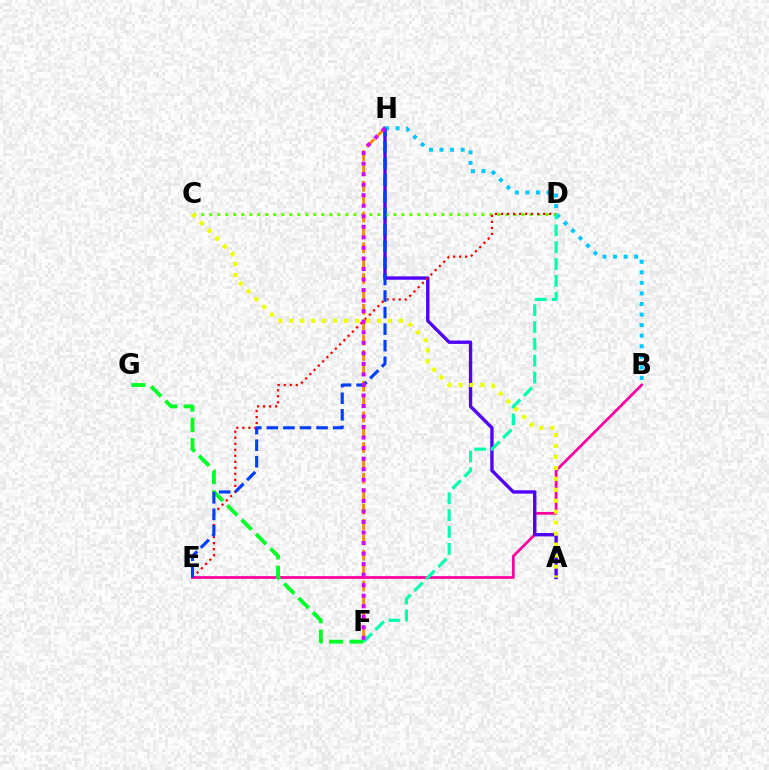{('B', 'E'): [{'color': '#ff00a0', 'line_style': 'solid', 'thickness': 1.98}], ('A', 'H'): [{'color': '#4f00ff', 'line_style': 'solid', 'thickness': 2.43}], ('C', 'D'): [{'color': '#66ff00', 'line_style': 'dotted', 'thickness': 2.18}], ('D', 'E'): [{'color': '#ff0000', 'line_style': 'dotted', 'thickness': 1.63}], ('B', 'H'): [{'color': '#00c7ff', 'line_style': 'dotted', 'thickness': 2.87}], ('F', 'G'): [{'color': '#00ff27', 'line_style': 'dashed', 'thickness': 2.77}], ('F', 'H'): [{'color': '#ff8800', 'line_style': 'dashed', 'thickness': 2.09}, {'color': '#d600ff', 'line_style': 'dotted', 'thickness': 2.86}], ('D', 'F'): [{'color': '#00ffaf', 'line_style': 'dashed', 'thickness': 2.29}], ('E', 'H'): [{'color': '#003fff', 'line_style': 'dashed', 'thickness': 2.25}], ('A', 'C'): [{'color': '#eeff00', 'line_style': 'dotted', 'thickness': 2.98}]}